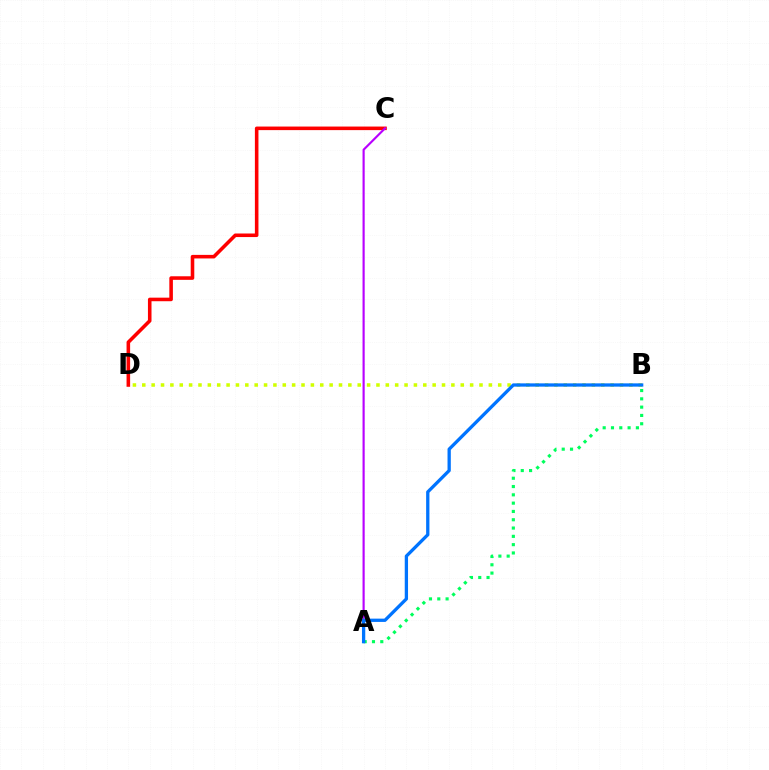{('C', 'D'): [{'color': '#ff0000', 'line_style': 'solid', 'thickness': 2.57}], ('B', 'D'): [{'color': '#d1ff00', 'line_style': 'dotted', 'thickness': 2.54}], ('A', 'B'): [{'color': '#00ff5c', 'line_style': 'dotted', 'thickness': 2.26}, {'color': '#0074ff', 'line_style': 'solid', 'thickness': 2.37}], ('A', 'C'): [{'color': '#b900ff', 'line_style': 'solid', 'thickness': 1.55}]}